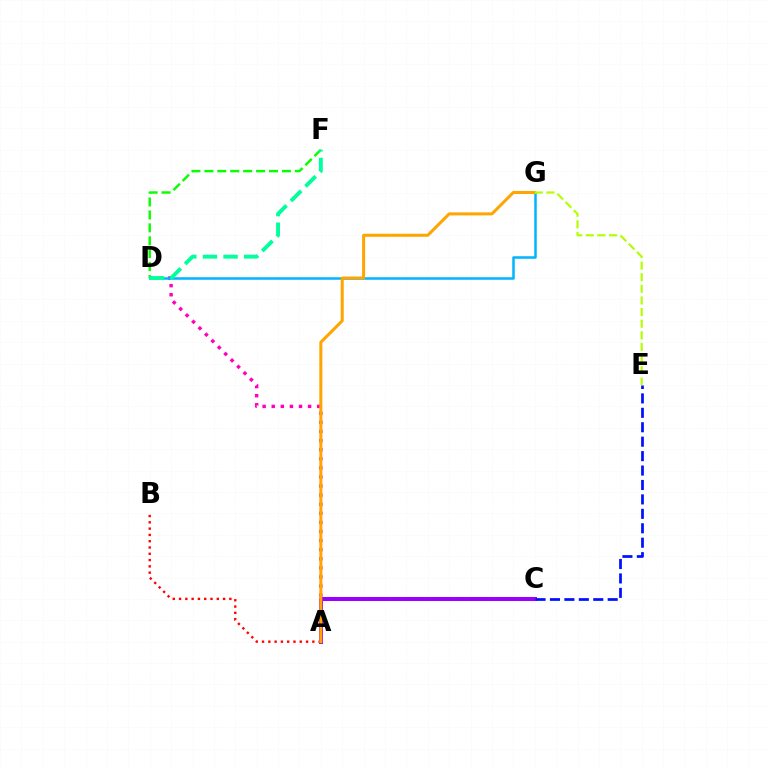{('A', 'D'): [{'color': '#ff00bd', 'line_style': 'dotted', 'thickness': 2.47}], ('A', 'C'): [{'color': '#9b00ff', 'line_style': 'solid', 'thickness': 2.87}], ('A', 'B'): [{'color': '#ff0000', 'line_style': 'dotted', 'thickness': 1.71}], ('C', 'E'): [{'color': '#0010ff', 'line_style': 'dashed', 'thickness': 1.96}], ('D', 'G'): [{'color': '#00b5ff', 'line_style': 'solid', 'thickness': 1.81}], ('D', 'F'): [{'color': '#08ff00', 'line_style': 'dashed', 'thickness': 1.76}, {'color': '#00ff9d', 'line_style': 'dashed', 'thickness': 2.8}], ('A', 'G'): [{'color': '#ffa500', 'line_style': 'solid', 'thickness': 2.18}], ('E', 'G'): [{'color': '#b3ff00', 'line_style': 'dashed', 'thickness': 1.58}]}